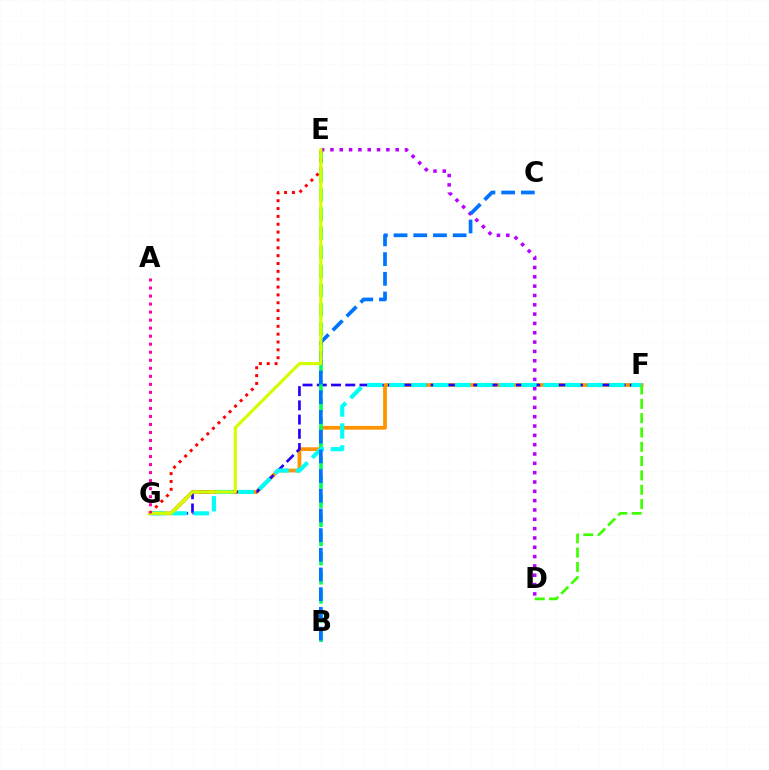{('F', 'G'): [{'color': '#ff9400', 'line_style': 'solid', 'thickness': 2.7}, {'color': '#2500ff', 'line_style': 'dashed', 'thickness': 1.93}, {'color': '#00fff6', 'line_style': 'dashed', 'thickness': 2.99}], ('B', 'E'): [{'color': '#00ff5c', 'line_style': 'dashed', 'thickness': 2.6}], ('D', 'E'): [{'color': '#b900ff', 'line_style': 'dotted', 'thickness': 2.53}], ('E', 'G'): [{'color': '#ff0000', 'line_style': 'dotted', 'thickness': 2.13}, {'color': '#d1ff00', 'line_style': 'solid', 'thickness': 2.28}], ('B', 'C'): [{'color': '#0074ff', 'line_style': 'dashed', 'thickness': 2.68}], ('D', 'F'): [{'color': '#3dff00', 'line_style': 'dashed', 'thickness': 1.94}], ('A', 'G'): [{'color': '#ff00ac', 'line_style': 'dotted', 'thickness': 2.18}]}